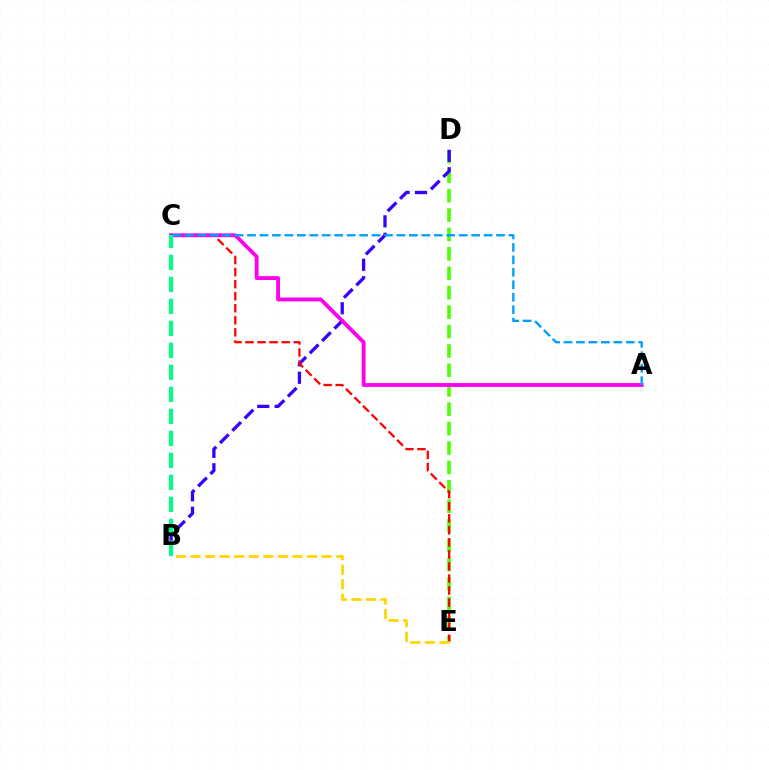{('D', 'E'): [{'color': '#4fff00', 'line_style': 'dashed', 'thickness': 2.64}], ('B', 'D'): [{'color': '#3700ff', 'line_style': 'dashed', 'thickness': 2.37}], ('C', 'E'): [{'color': '#ff0000', 'line_style': 'dashed', 'thickness': 1.64}], ('A', 'C'): [{'color': '#ff00ed', 'line_style': 'solid', 'thickness': 2.76}, {'color': '#009eff', 'line_style': 'dashed', 'thickness': 1.69}], ('B', 'E'): [{'color': '#ffd500', 'line_style': 'dashed', 'thickness': 1.98}], ('B', 'C'): [{'color': '#00ff86', 'line_style': 'dashed', 'thickness': 2.99}]}